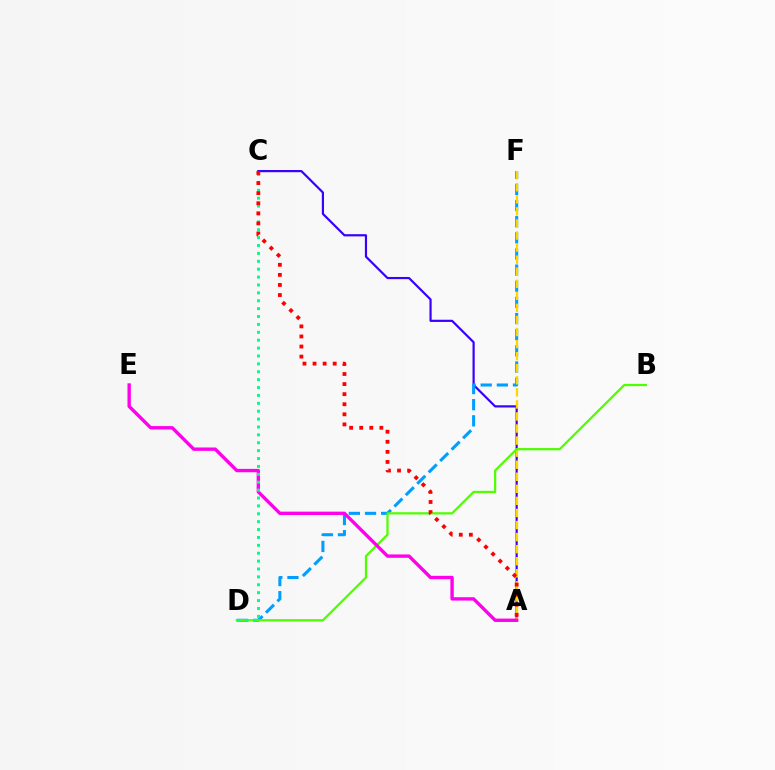{('A', 'C'): [{'color': '#3700ff', 'line_style': 'solid', 'thickness': 1.58}, {'color': '#ff0000', 'line_style': 'dotted', 'thickness': 2.74}], ('D', 'F'): [{'color': '#009eff', 'line_style': 'dashed', 'thickness': 2.19}], ('A', 'F'): [{'color': '#ffd500', 'line_style': 'dashed', 'thickness': 1.64}], ('B', 'D'): [{'color': '#4fff00', 'line_style': 'solid', 'thickness': 1.61}], ('A', 'E'): [{'color': '#ff00ed', 'line_style': 'solid', 'thickness': 2.42}], ('C', 'D'): [{'color': '#00ff86', 'line_style': 'dotted', 'thickness': 2.14}]}